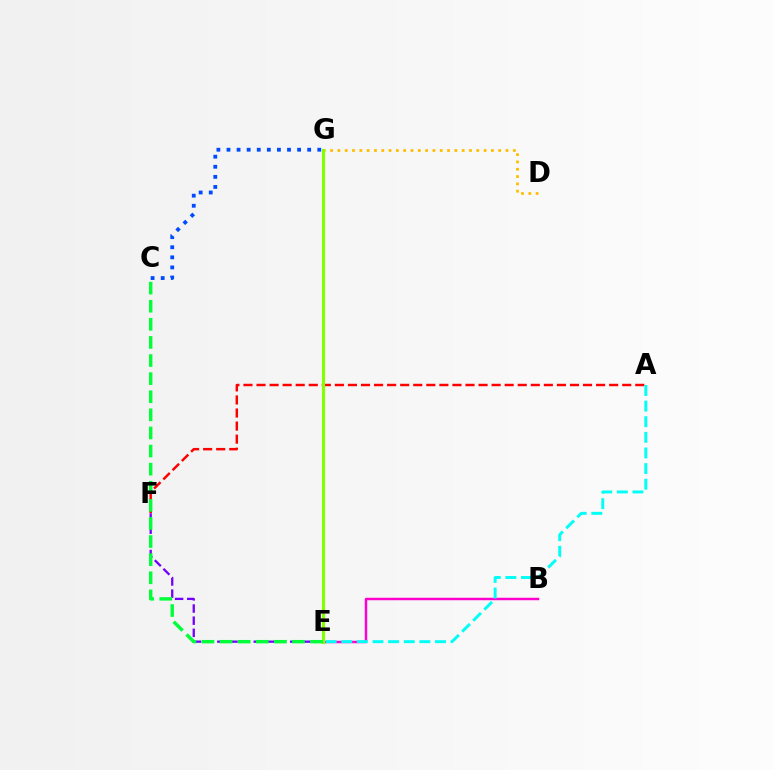{('A', 'F'): [{'color': '#ff0000', 'line_style': 'dashed', 'thickness': 1.77}], ('B', 'E'): [{'color': '#ff00cf', 'line_style': 'solid', 'thickness': 1.77}], ('D', 'G'): [{'color': '#ffbd00', 'line_style': 'dotted', 'thickness': 1.99}], ('E', 'F'): [{'color': '#7200ff', 'line_style': 'dashed', 'thickness': 1.65}], ('E', 'G'): [{'color': '#84ff00', 'line_style': 'solid', 'thickness': 2.25}], ('A', 'E'): [{'color': '#00fff6', 'line_style': 'dashed', 'thickness': 2.12}], ('C', 'G'): [{'color': '#004bff', 'line_style': 'dotted', 'thickness': 2.74}], ('C', 'E'): [{'color': '#00ff39', 'line_style': 'dashed', 'thickness': 2.46}]}